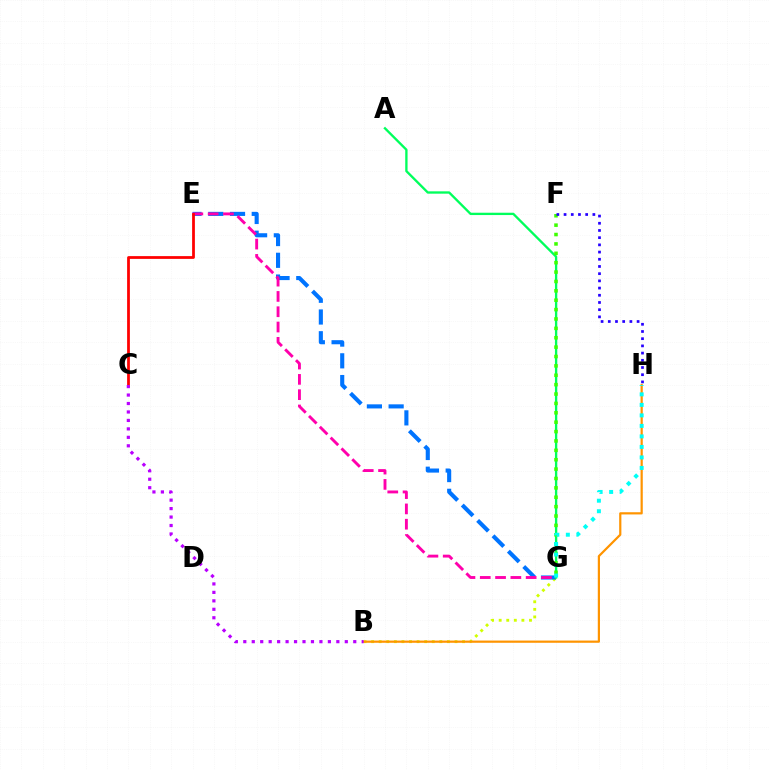{('B', 'G'): [{'color': '#d1ff00', 'line_style': 'dotted', 'thickness': 2.06}], ('E', 'G'): [{'color': '#0074ff', 'line_style': 'dashed', 'thickness': 2.95}, {'color': '#ff00ac', 'line_style': 'dashed', 'thickness': 2.08}], ('A', 'G'): [{'color': '#00ff5c', 'line_style': 'solid', 'thickness': 1.68}], ('F', 'G'): [{'color': '#3dff00', 'line_style': 'dotted', 'thickness': 2.55}], ('C', 'E'): [{'color': '#ff0000', 'line_style': 'solid', 'thickness': 1.99}], ('F', 'H'): [{'color': '#2500ff', 'line_style': 'dotted', 'thickness': 1.96}], ('B', 'H'): [{'color': '#ff9400', 'line_style': 'solid', 'thickness': 1.59}], ('G', 'H'): [{'color': '#00fff6', 'line_style': 'dotted', 'thickness': 2.85}], ('B', 'C'): [{'color': '#b900ff', 'line_style': 'dotted', 'thickness': 2.3}]}